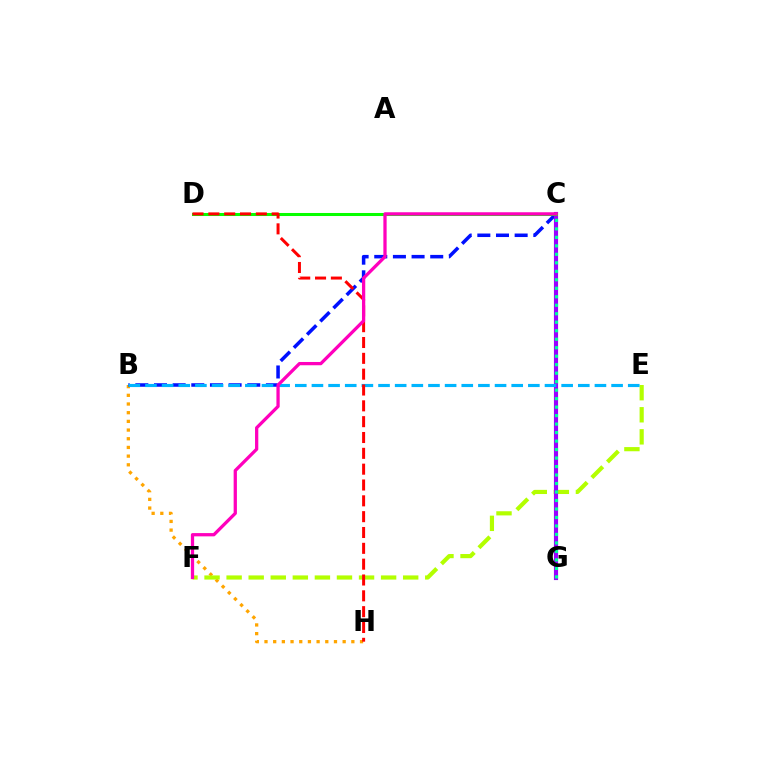{('B', 'H'): [{'color': '#ffa500', 'line_style': 'dotted', 'thickness': 2.36}], ('B', 'C'): [{'color': '#0010ff', 'line_style': 'dashed', 'thickness': 2.53}], ('E', 'F'): [{'color': '#b3ff00', 'line_style': 'dashed', 'thickness': 3.0}], ('C', 'G'): [{'color': '#9b00ff', 'line_style': 'solid', 'thickness': 2.98}, {'color': '#00ff9d', 'line_style': 'dotted', 'thickness': 2.31}], ('C', 'D'): [{'color': '#08ff00', 'line_style': 'solid', 'thickness': 2.19}], ('B', 'E'): [{'color': '#00b5ff', 'line_style': 'dashed', 'thickness': 2.26}], ('D', 'H'): [{'color': '#ff0000', 'line_style': 'dashed', 'thickness': 2.15}], ('C', 'F'): [{'color': '#ff00bd', 'line_style': 'solid', 'thickness': 2.35}]}